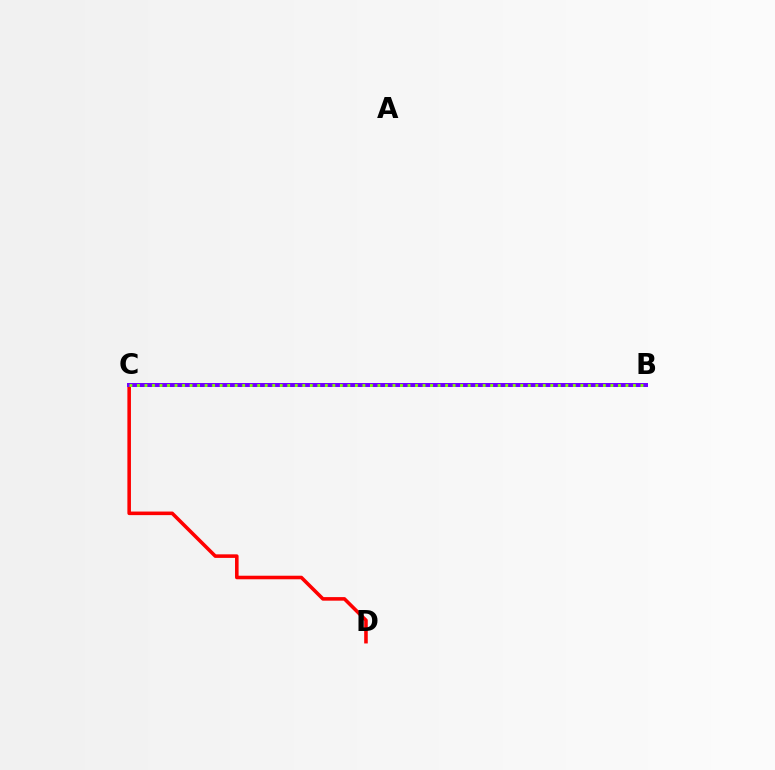{('B', 'C'): [{'color': '#00fff6', 'line_style': 'solid', 'thickness': 2.13}, {'color': '#7200ff', 'line_style': 'solid', 'thickness': 2.87}, {'color': '#84ff00', 'line_style': 'dotted', 'thickness': 2.04}], ('C', 'D'): [{'color': '#ff0000', 'line_style': 'solid', 'thickness': 2.57}]}